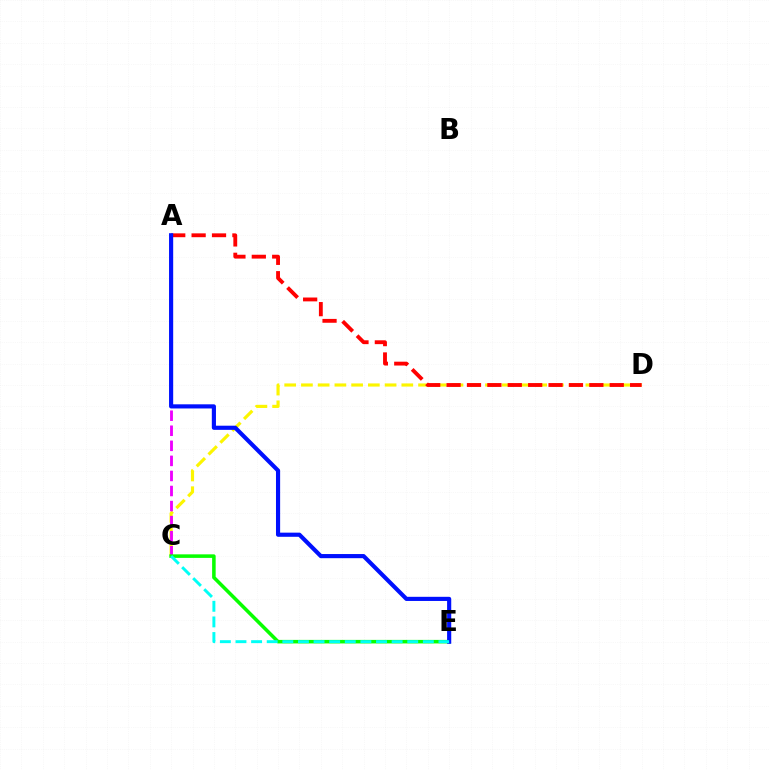{('C', 'D'): [{'color': '#fcf500', 'line_style': 'dashed', 'thickness': 2.27}], ('A', 'C'): [{'color': '#ee00ff', 'line_style': 'dashed', 'thickness': 2.05}], ('C', 'E'): [{'color': '#08ff00', 'line_style': 'solid', 'thickness': 2.55}, {'color': '#00fff6', 'line_style': 'dashed', 'thickness': 2.12}], ('A', 'D'): [{'color': '#ff0000', 'line_style': 'dashed', 'thickness': 2.77}], ('A', 'E'): [{'color': '#0010ff', 'line_style': 'solid', 'thickness': 2.99}]}